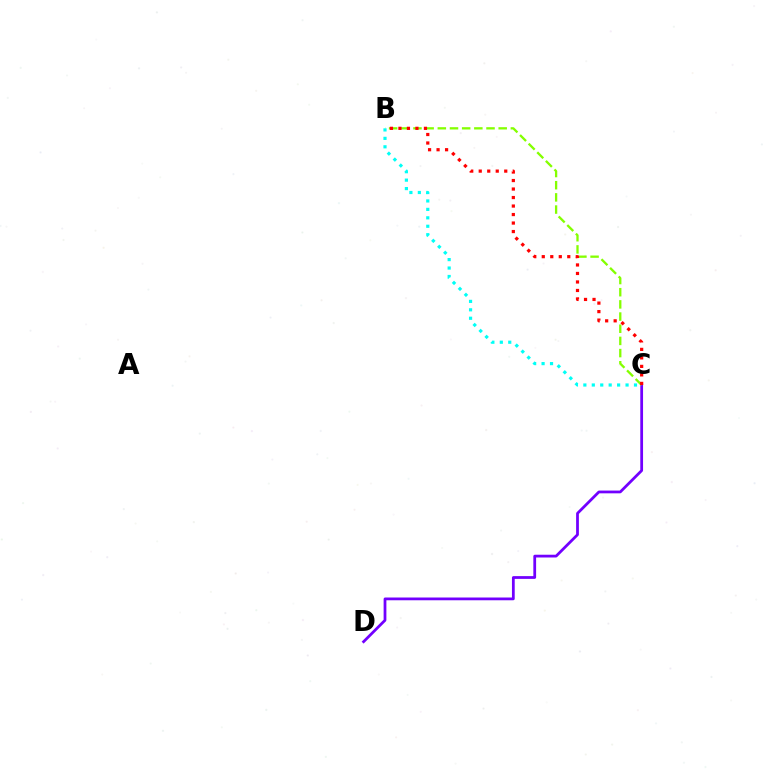{('C', 'D'): [{'color': '#7200ff', 'line_style': 'solid', 'thickness': 1.99}], ('B', 'C'): [{'color': '#84ff00', 'line_style': 'dashed', 'thickness': 1.65}, {'color': '#ff0000', 'line_style': 'dotted', 'thickness': 2.31}, {'color': '#00fff6', 'line_style': 'dotted', 'thickness': 2.29}]}